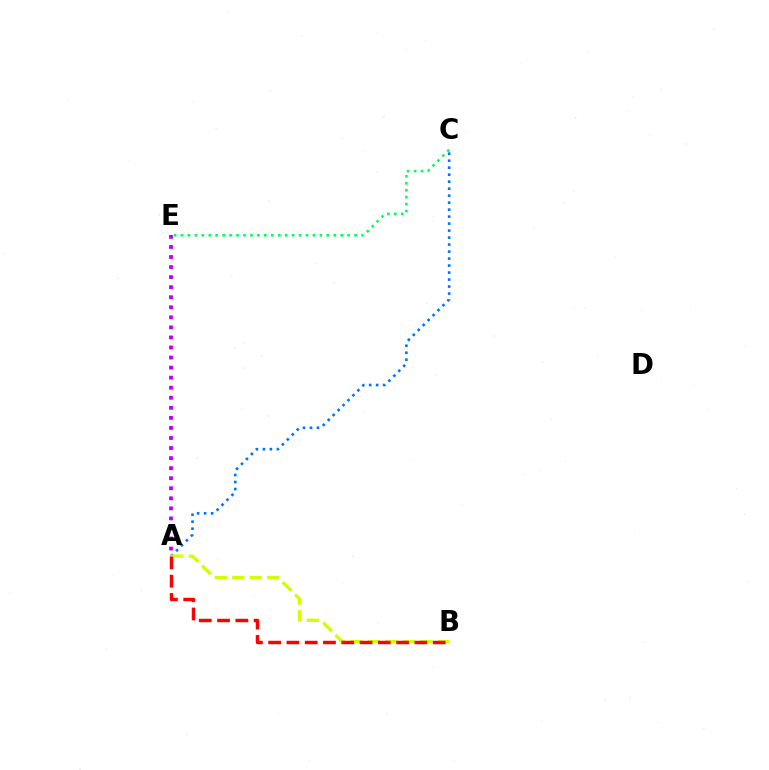{('A', 'C'): [{'color': '#0074ff', 'line_style': 'dotted', 'thickness': 1.9}], ('A', 'E'): [{'color': '#b900ff', 'line_style': 'dotted', 'thickness': 2.73}], ('C', 'E'): [{'color': '#00ff5c', 'line_style': 'dotted', 'thickness': 1.89}], ('A', 'B'): [{'color': '#d1ff00', 'line_style': 'dashed', 'thickness': 2.37}, {'color': '#ff0000', 'line_style': 'dashed', 'thickness': 2.48}]}